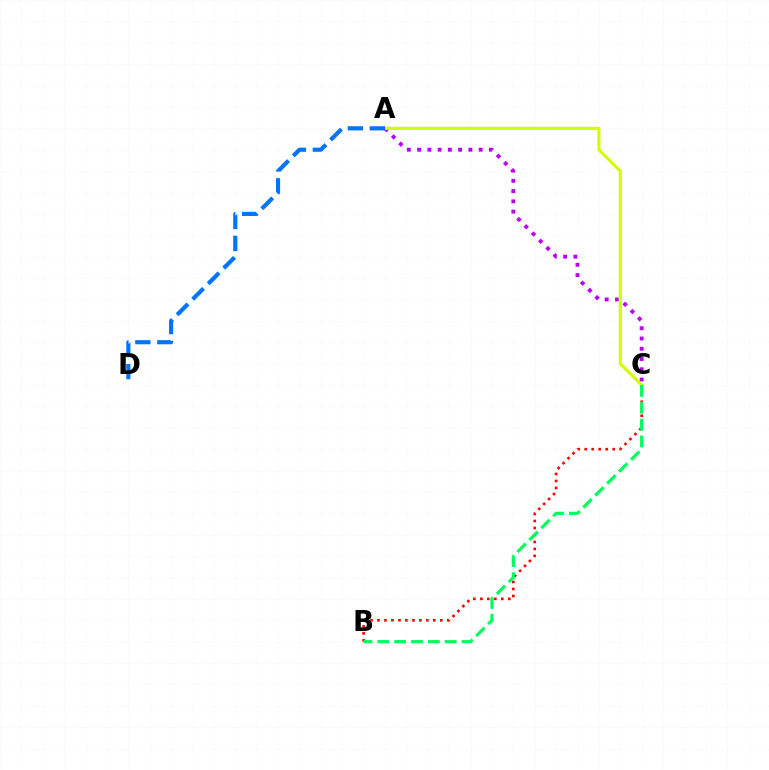{('B', 'C'): [{'color': '#ff0000', 'line_style': 'dotted', 'thickness': 1.9}, {'color': '#00ff5c', 'line_style': 'dashed', 'thickness': 2.29}], ('A', 'C'): [{'color': '#b900ff', 'line_style': 'dotted', 'thickness': 2.79}, {'color': '#d1ff00', 'line_style': 'solid', 'thickness': 2.23}], ('A', 'D'): [{'color': '#0074ff', 'line_style': 'dashed', 'thickness': 2.98}]}